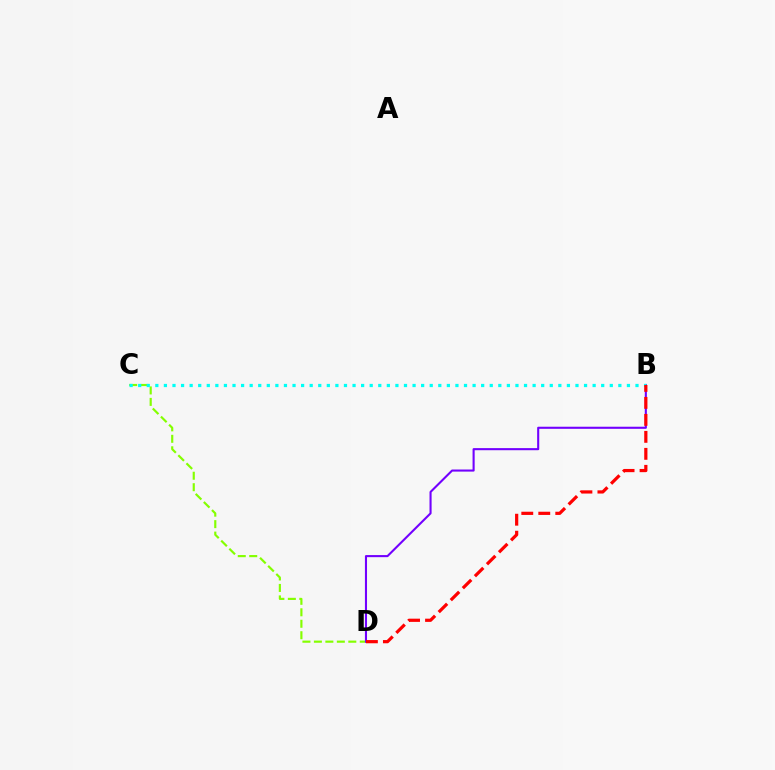{('C', 'D'): [{'color': '#84ff00', 'line_style': 'dashed', 'thickness': 1.56}], ('B', 'D'): [{'color': '#7200ff', 'line_style': 'solid', 'thickness': 1.51}, {'color': '#ff0000', 'line_style': 'dashed', 'thickness': 2.31}], ('B', 'C'): [{'color': '#00fff6', 'line_style': 'dotted', 'thickness': 2.33}]}